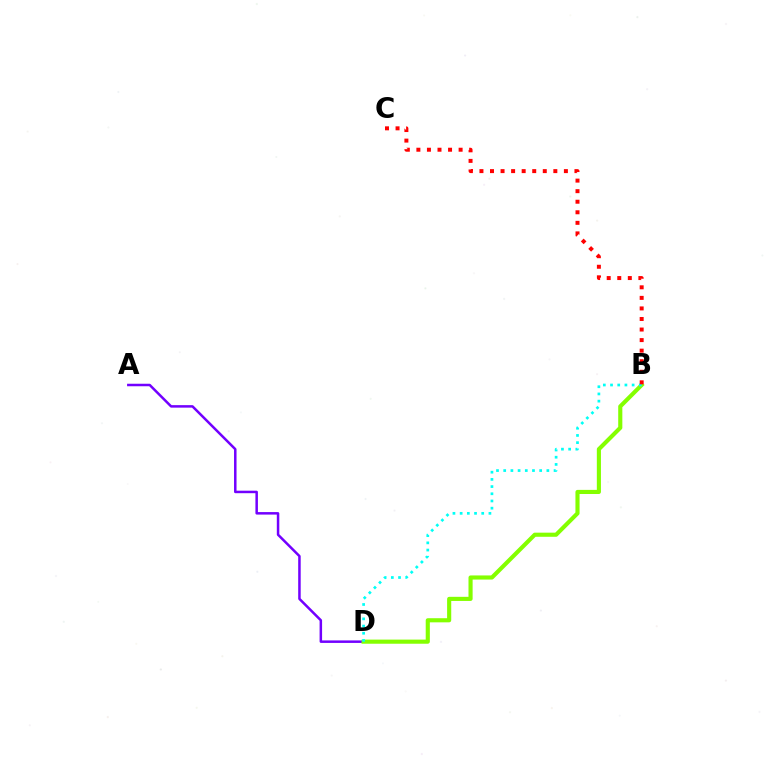{('A', 'D'): [{'color': '#7200ff', 'line_style': 'solid', 'thickness': 1.8}], ('B', 'D'): [{'color': '#84ff00', 'line_style': 'solid', 'thickness': 2.97}, {'color': '#00fff6', 'line_style': 'dotted', 'thickness': 1.95}], ('B', 'C'): [{'color': '#ff0000', 'line_style': 'dotted', 'thickness': 2.87}]}